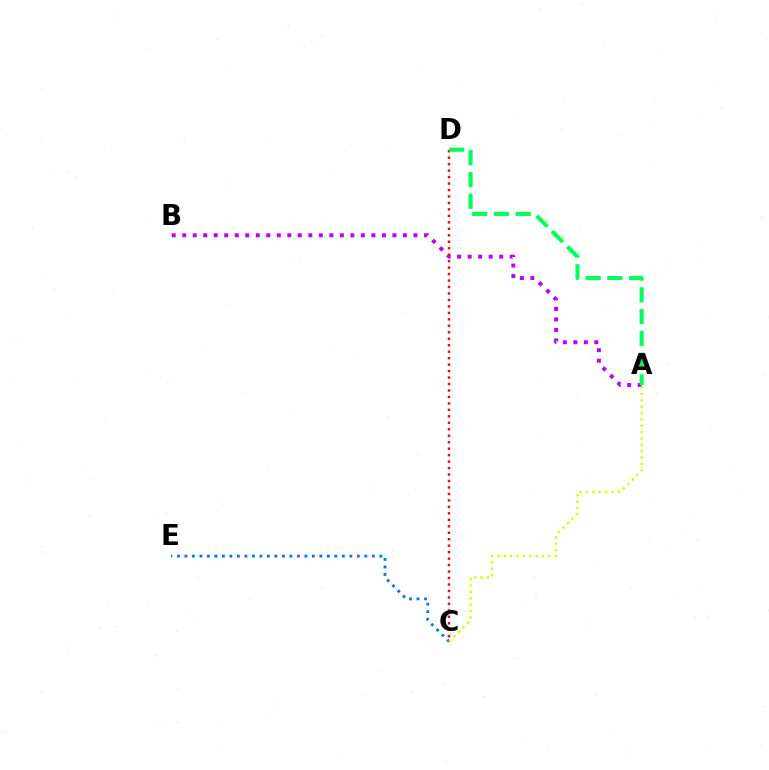{('A', 'B'): [{'color': '#b900ff', 'line_style': 'dotted', 'thickness': 2.86}], ('C', 'D'): [{'color': '#ff0000', 'line_style': 'dotted', 'thickness': 1.76}], ('A', 'D'): [{'color': '#00ff5c', 'line_style': 'dashed', 'thickness': 2.96}], ('C', 'E'): [{'color': '#0074ff', 'line_style': 'dotted', 'thickness': 2.04}], ('A', 'C'): [{'color': '#d1ff00', 'line_style': 'dotted', 'thickness': 1.73}]}